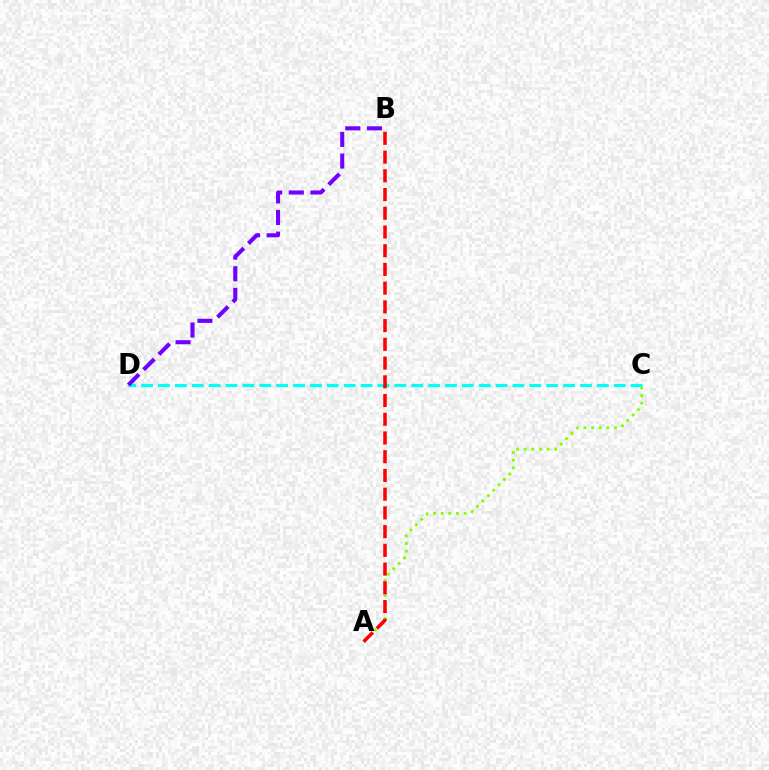{('A', 'C'): [{'color': '#84ff00', 'line_style': 'dotted', 'thickness': 2.07}], ('C', 'D'): [{'color': '#00fff6', 'line_style': 'dashed', 'thickness': 2.29}], ('A', 'B'): [{'color': '#ff0000', 'line_style': 'dashed', 'thickness': 2.54}], ('B', 'D'): [{'color': '#7200ff', 'line_style': 'dashed', 'thickness': 2.94}]}